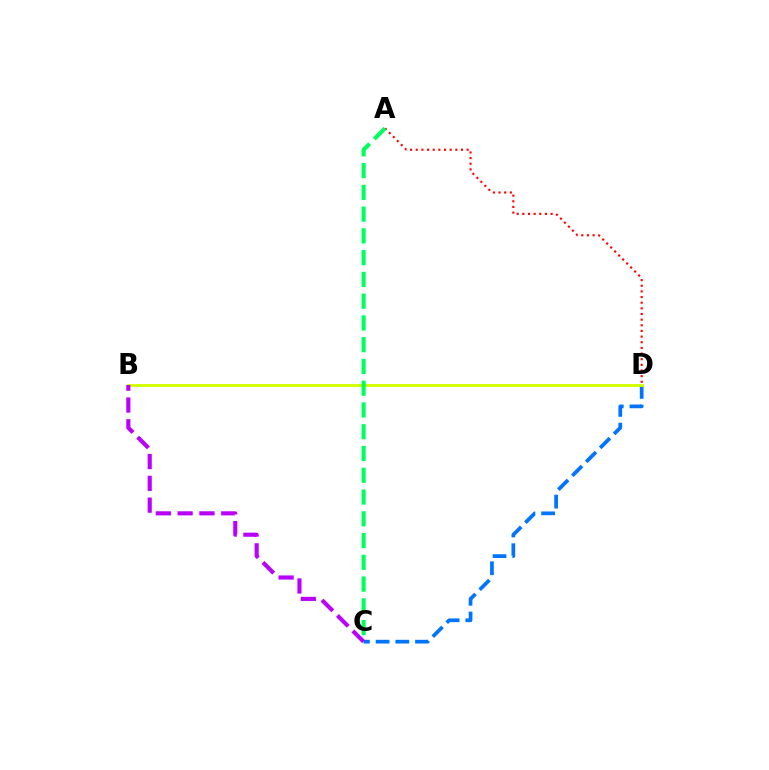{('C', 'D'): [{'color': '#0074ff', 'line_style': 'dashed', 'thickness': 2.68}], ('B', 'D'): [{'color': '#d1ff00', 'line_style': 'solid', 'thickness': 2.06}], ('A', 'D'): [{'color': '#ff0000', 'line_style': 'dotted', 'thickness': 1.54}], ('B', 'C'): [{'color': '#b900ff', 'line_style': 'dashed', 'thickness': 2.96}], ('A', 'C'): [{'color': '#00ff5c', 'line_style': 'dashed', 'thickness': 2.96}]}